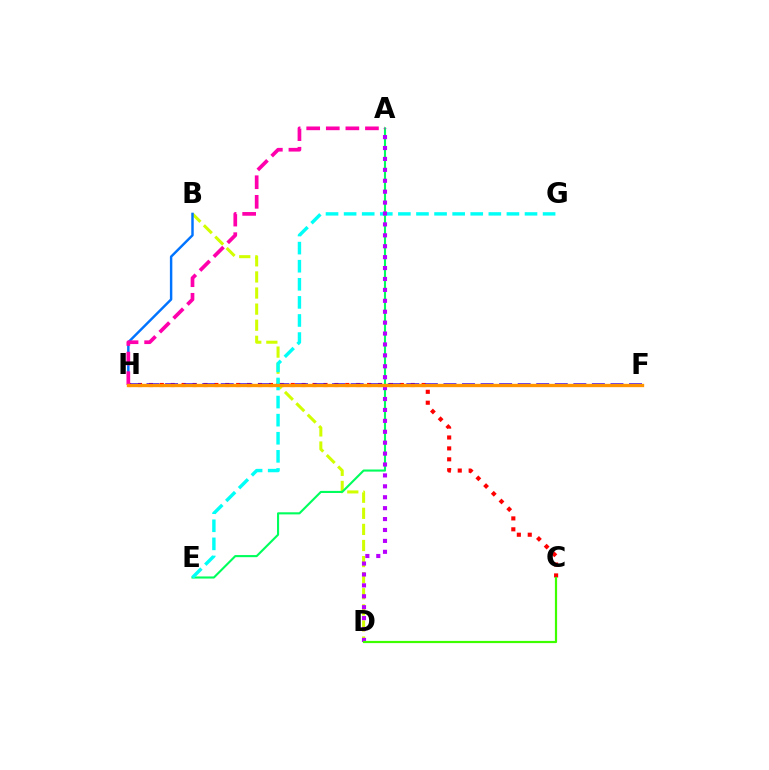{('C', 'H'): [{'color': '#ff0000', 'line_style': 'dotted', 'thickness': 2.96}], ('B', 'D'): [{'color': '#d1ff00', 'line_style': 'dashed', 'thickness': 2.19}], ('F', 'H'): [{'color': '#2500ff', 'line_style': 'dashed', 'thickness': 2.52}, {'color': '#ff9400', 'line_style': 'solid', 'thickness': 2.4}], ('B', 'H'): [{'color': '#0074ff', 'line_style': 'solid', 'thickness': 1.76}], ('A', 'E'): [{'color': '#00ff5c', 'line_style': 'solid', 'thickness': 1.52}], ('E', 'G'): [{'color': '#00fff6', 'line_style': 'dashed', 'thickness': 2.46}], ('A', 'H'): [{'color': '#ff00ac', 'line_style': 'dashed', 'thickness': 2.66}], ('A', 'D'): [{'color': '#b900ff', 'line_style': 'dotted', 'thickness': 2.97}], ('C', 'D'): [{'color': '#3dff00', 'line_style': 'solid', 'thickness': 1.58}]}